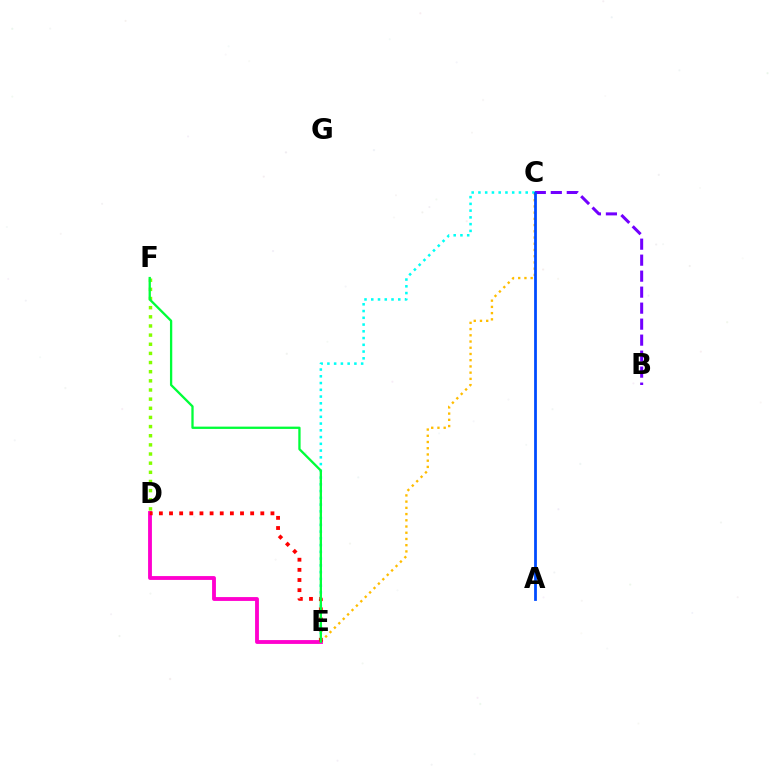{('B', 'C'): [{'color': '#7200ff', 'line_style': 'dashed', 'thickness': 2.17}], ('C', 'E'): [{'color': '#ffbd00', 'line_style': 'dotted', 'thickness': 1.69}, {'color': '#00fff6', 'line_style': 'dotted', 'thickness': 1.83}], ('D', 'F'): [{'color': '#84ff00', 'line_style': 'dotted', 'thickness': 2.49}], ('A', 'C'): [{'color': '#004bff', 'line_style': 'solid', 'thickness': 2.0}], ('D', 'E'): [{'color': '#ff00cf', 'line_style': 'solid', 'thickness': 2.77}, {'color': '#ff0000', 'line_style': 'dotted', 'thickness': 2.76}], ('E', 'F'): [{'color': '#00ff39', 'line_style': 'solid', 'thickness': 1.66}]}